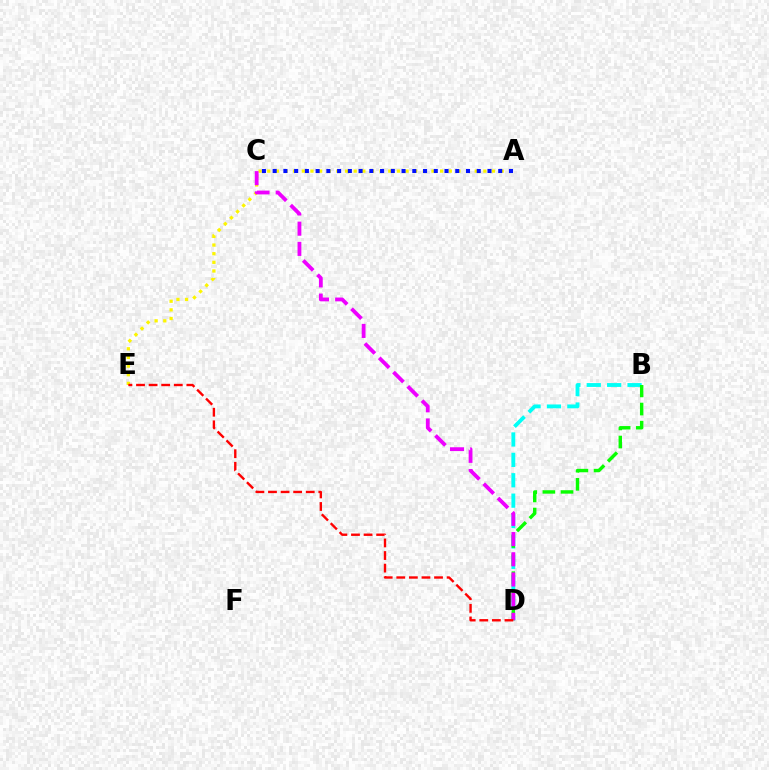{('B', 'D'): [{'color': '#00fff6', 'line_style': 'dashed', 'thickness': 2.77}, {'color': '#08ff00', 'line_style': 'dashed', 'thickness': 2.46}], ('A', 'E'): [{'color': '#fcf500', 'line_style': 'dotted', 'thickness': 2.35}], ('C', 'D'): [{'color': '#ee00ff', 'line_style': 'dashed', 'thickness': 2.74}], ('A', 'C'): [{'color': '#0010ff', 'line_style': 'dotted', 'thickness': 2.92}], ('D', 'E'): [{'color': '#ff0000', 'line_style': 'dashed', 'thickness': 1.71}]}